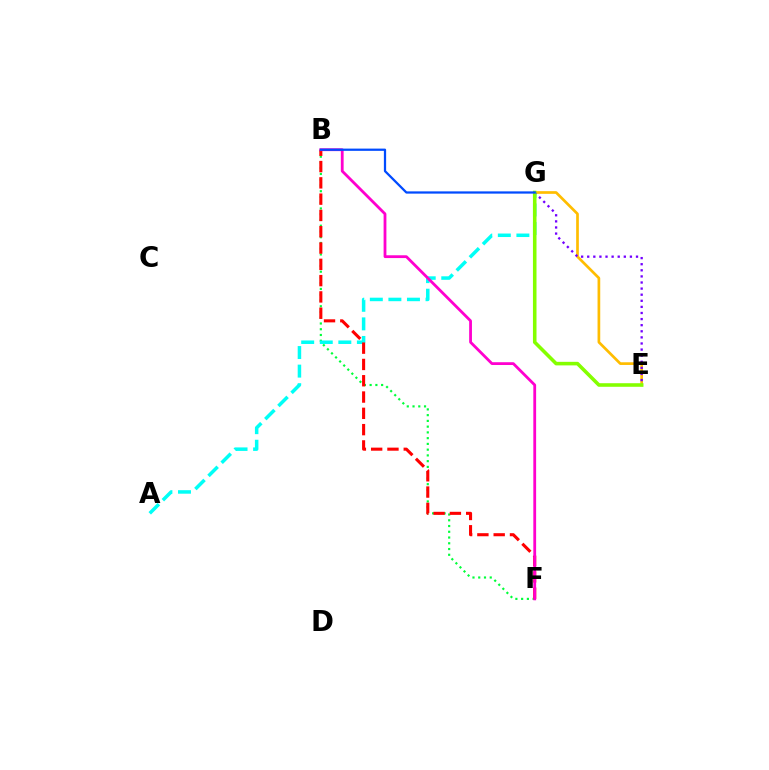{('B', 'F'): [{'color': '#00ff39', 'line_style': 'dotted', 'thickness': 1.56}, {'color': '#ff0000', 'line_style': 'dashed', 'thickness': 2.21}, {'color': '#ff00cf', 'line_style': 'solid', 'thickness': 2.01}], ('A', 'G'): [{'color': '#00fff6', 'line_style': 'dashed', 'thickness': 2.52}], ('E', 'G'): [{'color': '#ffbd00', 'line_style': 'solid', 'thickness': 1.94}, {'color': '#7200ff', 'line_style': 'dotted', 'thickness': 1.66}, {'color': '#84ff00', 'line_style': 'solid', 'thickness': 2.57}], ('B', 'G'): [{'color': '#004bff', 'line_style': 'solid', 'thickness': 1.62}]}